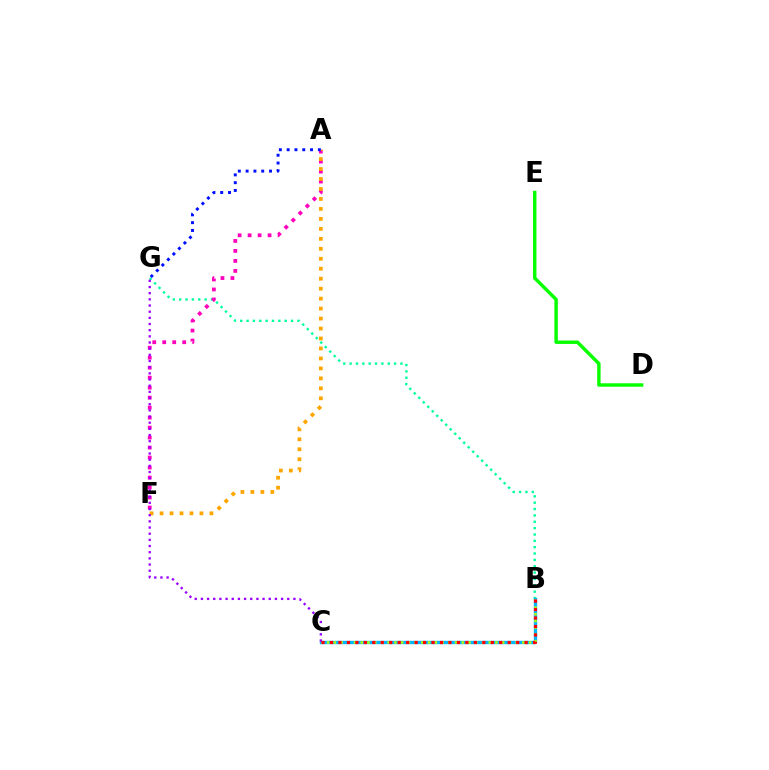{('B', 'G'): [{'color': '#00ff9d', 'line_style': 'dotted', 'thickness': 1.73}], ('B', 'C'): [{'color': '#00b5ff', 'line_style': 'solid', 'thickness': 2.41}, {'color': '#b3ff00', 'line_style': 'dotted', 'thickness': 1.83}, {'color': '#ff0000', 'line_style': 'dotted', 'thickness': 2.3}], ('A', 'F'): [{'color': '#ff00bd', 'line_style': 'dotted', 'thickness': 2.71}, {'color': '#ffa500', 'line_style': 'dotted', 'thickness': 2.71}], ('D', 'E'): [{'color': '#08ff00', 'line_style': 'solid', 'thickness': 2.47}], ('C', 'G'): [{'color': '#9b00ff', 'line_style': 'dotted', 'thickness': 1.68}], ('A', 'G'): [{'color': '#0010ff', 'line_style': 'dotted', 'thickness': 2.12}]}